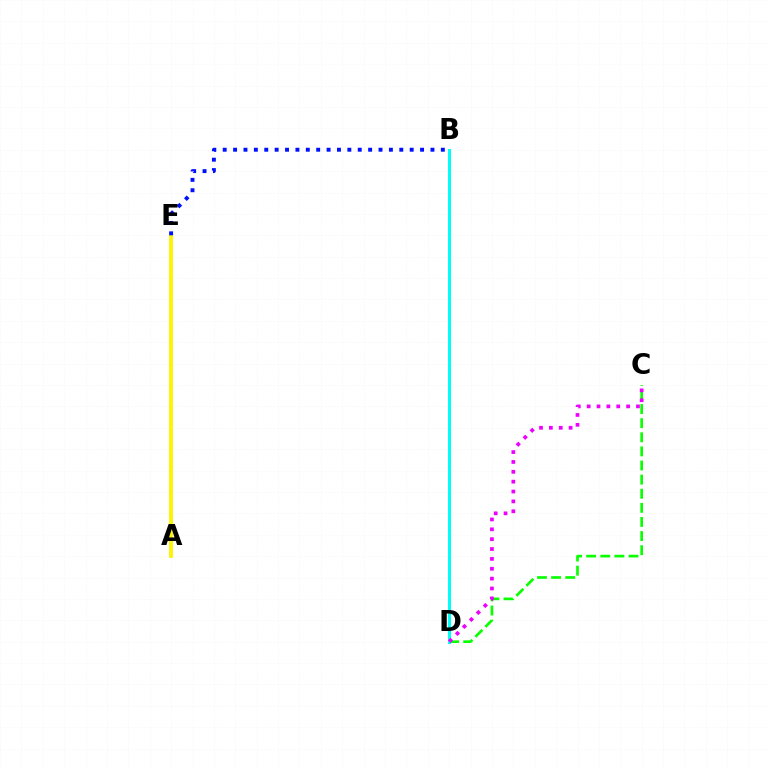{('A', 'E'): [{'color': '#ff0000', 'line_style': 'dashed', 'thickness': 1.61}, {'color': '#fcf500', 'line_style': 'solid', 'thickness': 2.74}], ('C', 'D'): [{'color': '#08ff00', 'line_style': 'dashed', 'thickness': 1.92}, {'color': '#ee00ff', 'line_style': 'dotted', 'thickness': 2.68}], ('B', 'D'): [{'color': '#00fff6', 'line_style': 'solid', 'thickness': 2.16}], ('B', 'E'): [{'color': '#0010ff', 'line_style': 'dotted', 'thickness': 2.82}]}